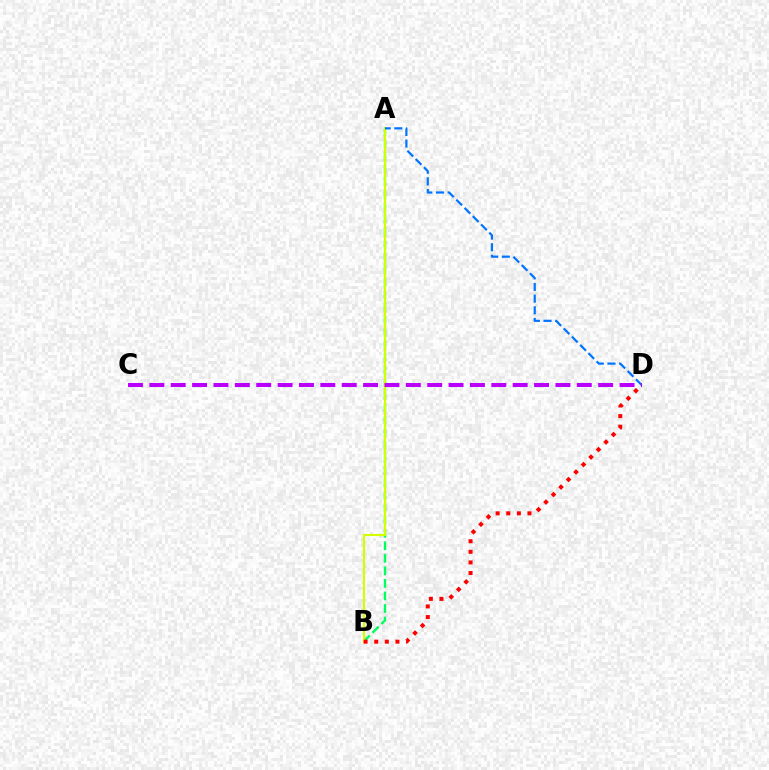{('A', 'B'): [{'color': '#00ff5c', 'line_style': 'dashed', 'thickness': 1.7}, {'color': '#d1ff00', 'line_style': 'solid', 'thickness': 1.55}], ('A', 'D'): [{'color': '#0074ff', 'line_style': 'dashed', 'thickness': 1.58}], ('C', 'D'): [{'color': '#b900ff', 'line_style': 'dashed', 'thickness': 2.9}], ('B', 'D'): [{'color': '#ff0000', 'line_style': 'dotted', 'thickness': 2.88}]}